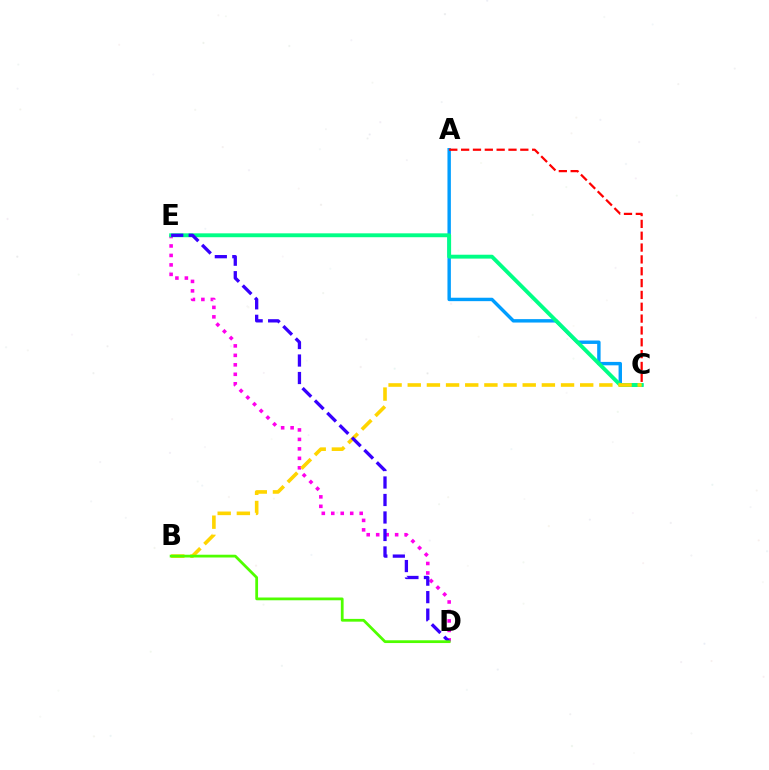{('A', 'C'): [{'color': '#009eff', 'line_style': 'solid', 'thickness': 2.46}, {'color': '#ff0000', 'line_style': 'dashed', 'thickness': 1.61}], ('D', 'E'): [{'color': '#ff00ed', 'line_style': 'dotted', 'thickness': 2.57}, {'color': '#3700ff', 'line_style': 'dashed', 'thickness': 2.38}], ('C', 'E'): [{'color': '#00ff86', 'line_style': 'solid', 'thickness': 2.79}], ('B', 'C'): [{'color': '#ffd500', 'line_style': 'dashed', 'thickness': 2.6}], ('B', 'D'): [{'color': '#4fff00', 'line_style': 'solid', 'thickness': 1.99}]}